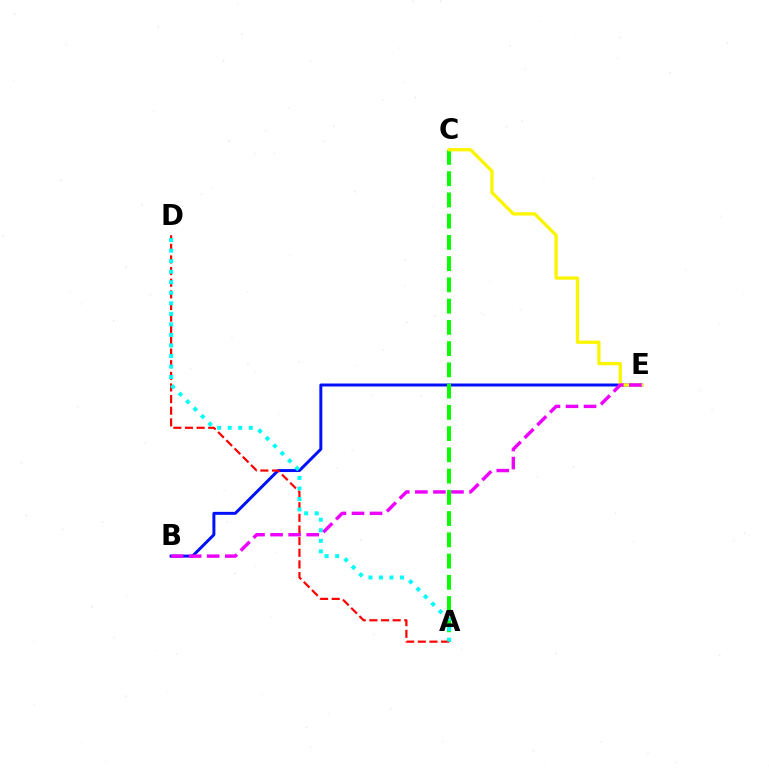{('B', 'E'): [{'color': '#0010ff', 'line_style': 'solid', 'thickness': 2.13}, {'color': '#ee00ff', 'line_style': 'dashed', 'thickness': 2.45}], ('A', 'C'): [{'color': '#08ff00', 'line_style': 'dashed', 'thickness': 2.89}], ('A', 'D'): [{'color': '#ff0000', 'line_style': 'dashed', 'thickness': 1.58}, {'color': '#00fff6', 'line_style': 'dotted', 'thickness': 2.86}], ('C', 'E'): [{'color': '#fcf500', 'line_style': 'solid', 'thickness': 2.36}]}